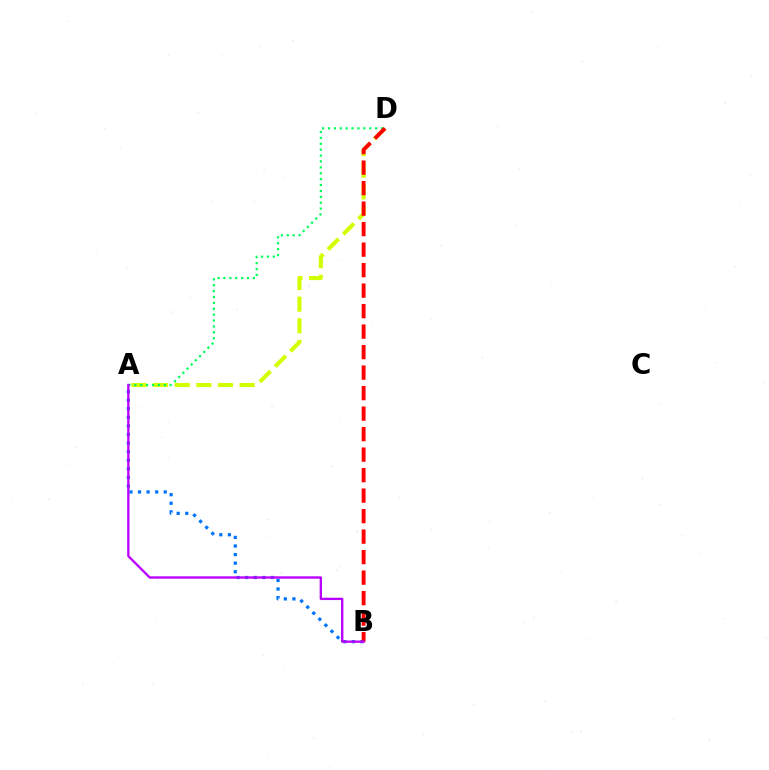{('A', 'D'): [{'color': '#d1ff00', 'line_style': 'dashed', 'thickness': 2.94}, {'color': '#00ff5c', 'line_style': 'dotted', 'thickness': 1.6}], ('A', 'B'): [{'color': '#0074ff', 'line_style': 'dotted', 'thickness': 2.33}, {'color': '#b900ff', 'line_style': 'solid', 'thickness': 1.68}], ('B', 'D'): [{'color': '#ff0000', 'line_style': 'dashed', 'thickness': 2.78}]}